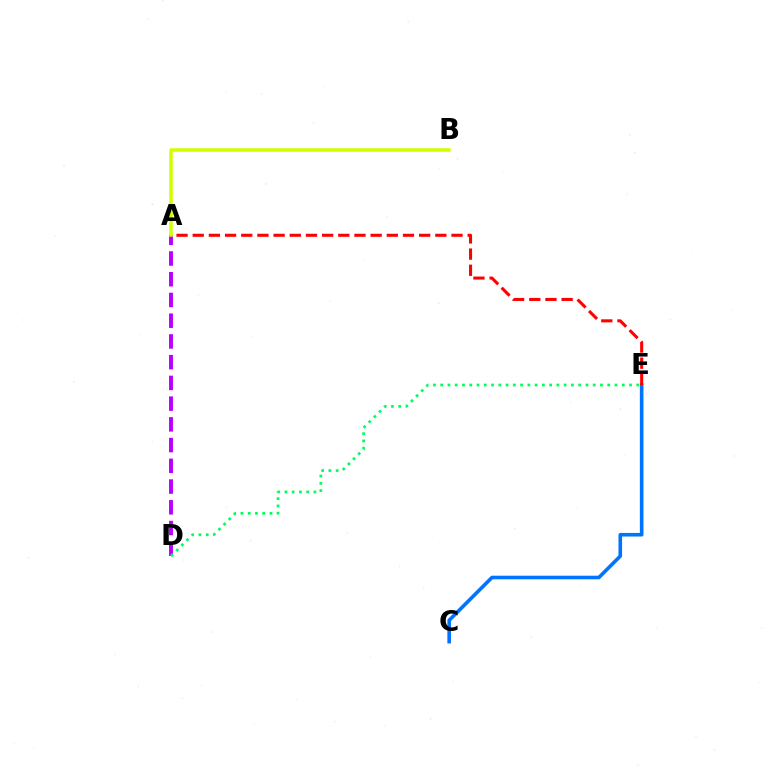{('C', 'E'): [{'color': '#0074ff', 'line_style': 'solid', 'thickness': 2.59}], ('A', 'D'): [{'color': '#b900ff', 'line_style': 'dashed', 'thickness': 2.82}], ('A', 'E'): [{'color': '#ff0000', 'line_style': 'dashed', 'thickness': 2.2}], ('A', 'B'): [{'color': '#d1ff00', 'line_style': 'solid', 'thickness': 2.54}], ('D', 'E'): [{'color': '#00ff5c', 'line_style': 'dotted', 'thickness': 1.97}]}